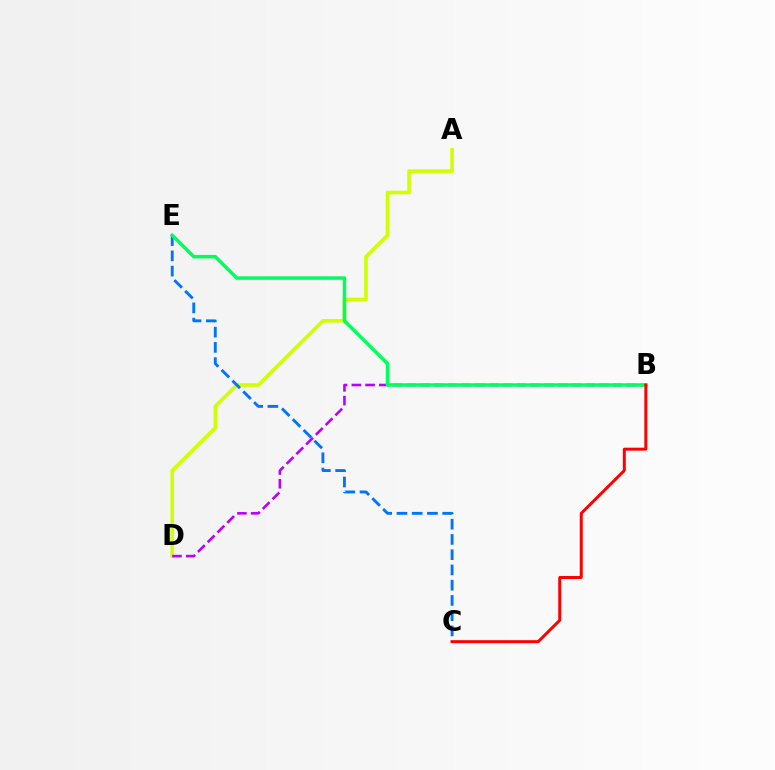{('A', 'D'): [{'color': '#d1ff00', 'line_style': 'solid', 'thickness': 2.6}], ('C', 'E'): [{'color': '#0074ff', 'line_style': 'dashed', 'thickness': 2.07}], ('B', 'D'): [{'color': '#b900ff', 'line_style': 'dashed', 'thickness': 1.87}], ('B', 'E'): [{'color': '#00ff5c', 'line_style': 'solid', 'thickness': 2.51}], ('B', 'C'): [{'color': '#ff0000', 'line_style': 'solid', 'thickness': 2.15}]}